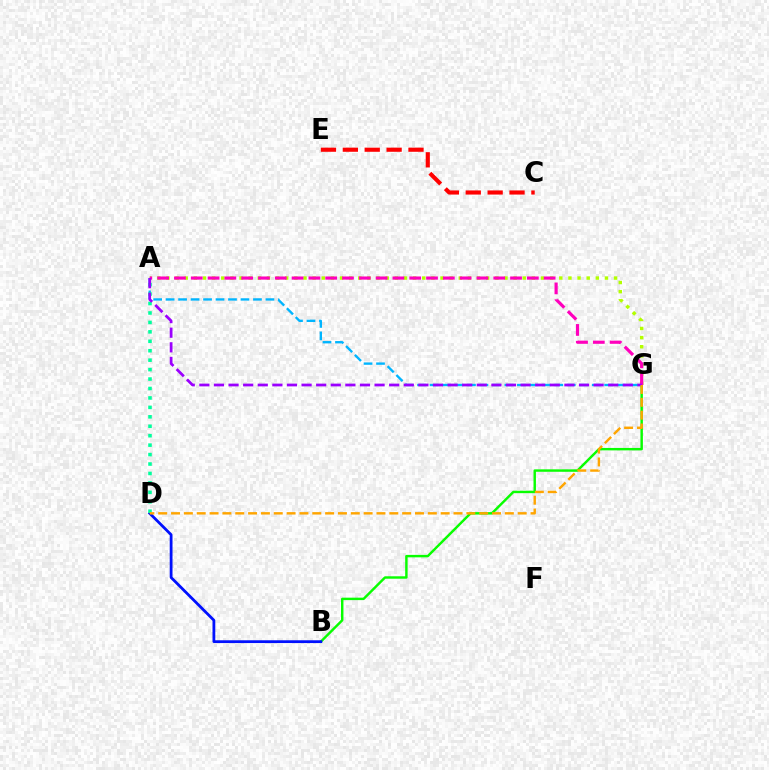{('C', 'E'): [{'color': '#ff0000', 'line_style': 'dashed', 'thickness': 2.97}], ('A', 'G'): [{'color': '#00b5ff', 'line_style': 'dashed', 'thickness': 1.69}, {'color': '#b3ff00', 'line_style': 'dotted', 'thickness': 2.48}, {'color': '#ff00bd', 'line_style': 'dashed', 'thickness': 2.28}, {'color': '#9b00ff', 'line_style': 'dashed', 'thickness': 1.98}], ('B', 'G'): [{'color': '#08ff00', 'line_style': 'solid', 'thickness': 1.76}], ('B', 'D'): [{'color': '#0010ff', 'line_style': 'solid', 'thickness': 2.01}], ('A', 'D'): [{'color': '#00ff9d', 'line_style': 'dotted', 'thickness': 2.56}], ('D', 'G'): [{'color': '#ffa500', 'line_style': 'dashed', 'thickness': 1.74}]}